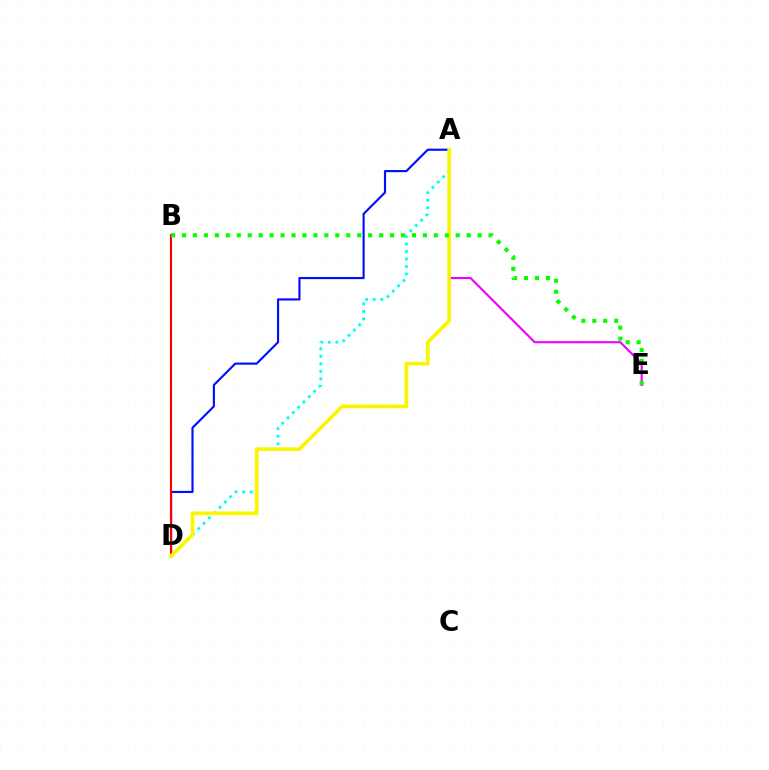{('A', 'D'): [{'color': '#0010ff', 'line_style': 'solid', 'thickness': 1.54}, {'color': '#00fff6', 'line_style': 'dotted', 'thickness': 2.04}, {'color': '#fcf500', 'line_style': 'solid', 'thickness': 2.64}], ('B', 'D'): [{'color': '#ff0000', 'line_style': 'solid', 'thickness': 1.52}], ('A', 'E'): [{'color': '#ee00ff', 'line_style': 'solid', 'thickness': 1.51}], ('B', 'E'): [{'color': '#08ff00', 'line_style': 'dotted', 'thickness': 2.97}]}